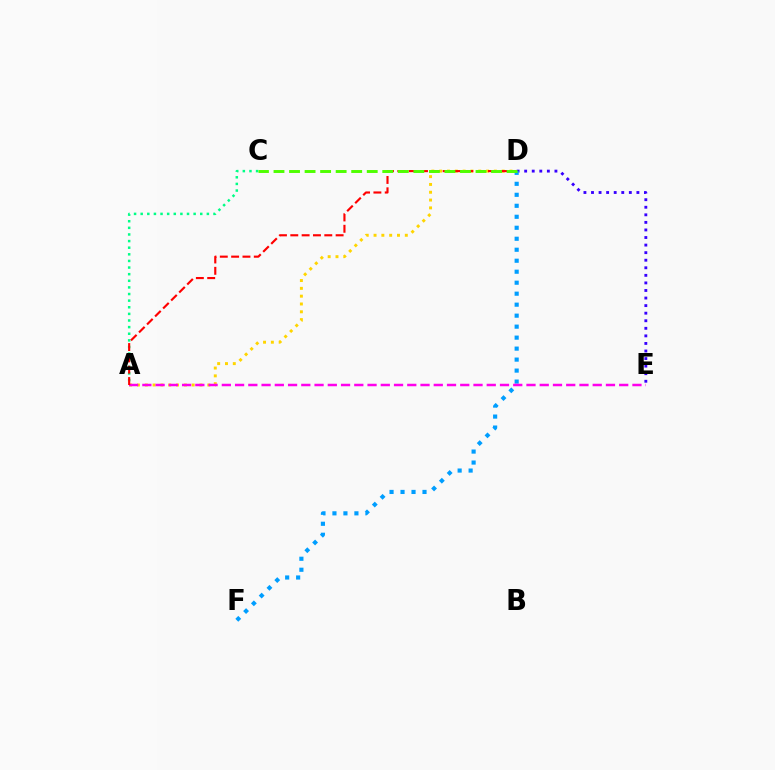{('D', 'E'): [{'color': '#3700ff', 'line_style': 'dotted', 'thickness': 2.06}], ('D', 'F'): [{'color': '#009eff', 'line_style': 'dotted', 'thickness': 2.99}], ('A', 'D'): [{'color': '#ffd500', 'line_style': 'dotted', 'thickness': 2.12}, {'color': '#ff0000', 'line_style': 'dashed', 'thickness': 1.54}], ('A', 'C'): [{'color': '#00ff86', 'line_style': 'dotted', 'thickness': 1.8}], ('A', 'E'): [{'color': '#ff00ed', 'line_style': 'dashed', 'thickness': 1.8}], ('C', 'D'): [{'color': '#4fff00', 'line_style': 'dashed', 'thickness': 2.11}]}